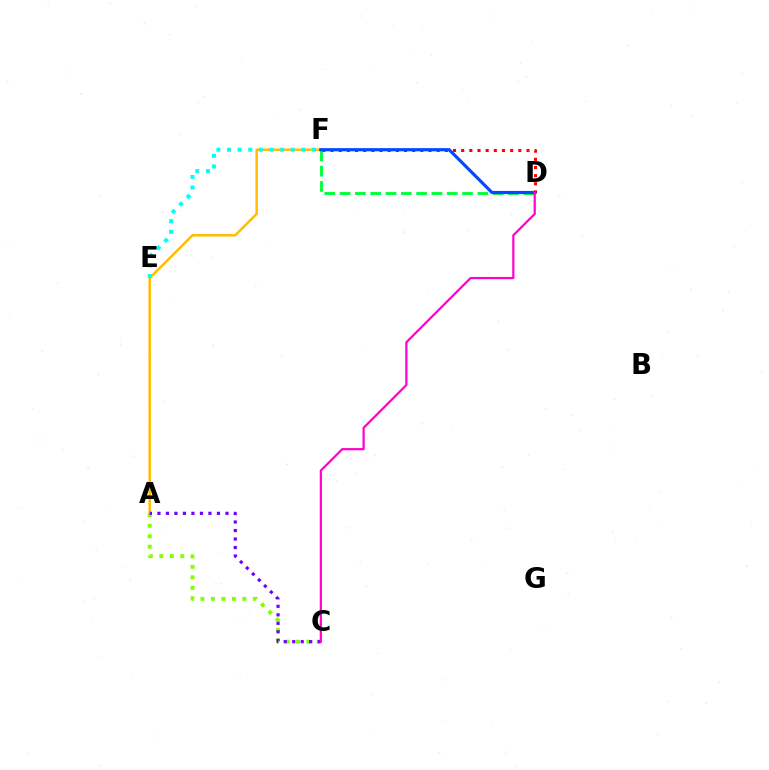{('D', 'F'): [{'color': '#ff0000', 'line_style': 'dotted', 'thickness': 2.22}, {'color': '#00ff39', 'line_style': 'dashed', 'thickness': 2.08}, {'color': '#004bff', 'line_style': 'solid', 'thickness': 2.28}], ('A', 'C'): [{'color': '#84ff00', 'line_style': 'dotted', 'thickness': 2.85}, {'color': '#7200ff', 'line_style': 'dotted', 'thickness': 2.31}], ('A', 'F'): [{'color': '#ffbd00', 'line_style': 'solid', 'thickness': 1.8}], ('E', 'F'): [{'color': '#00fff6', 'line_style': 'dotted', 'thickness': 2.89}], ('C', 'D'): [{'color': '#ff00cf', 'line_style': 'solid', 'thickness': 1.59}]}